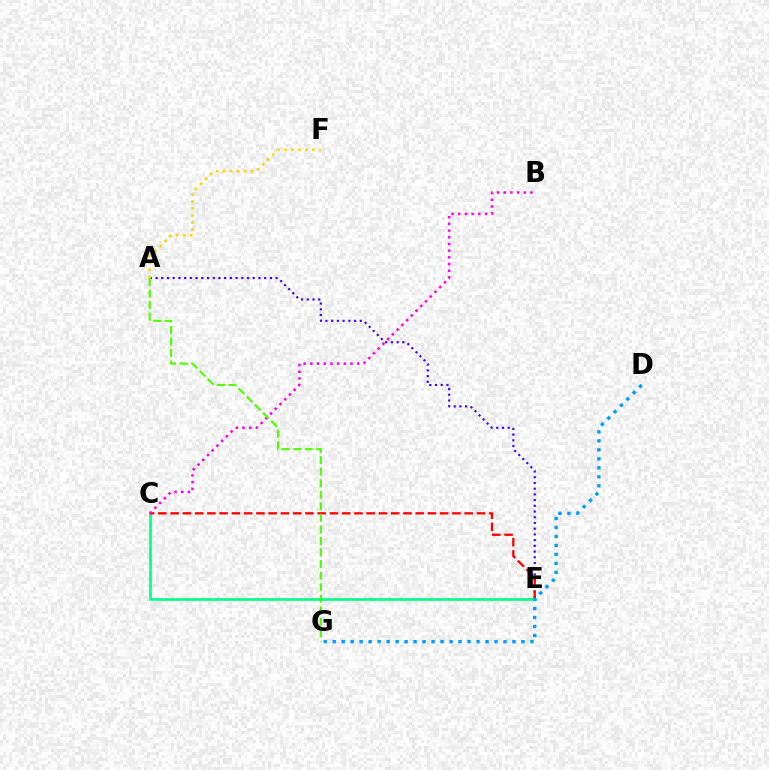{('A', 'E'): [{'color': '#3700ff', 'line_style': 'dotted', 'thickness': 1.55}], ('A', 'F'): [{'color': '#ffd500', 'line_style': 'dotted', 'thickness': 1.91}], ('C', 'E'): [{'color': '#00ff86', 'line_style': 'solid', 'thickness': 1.89}, {'color': '#ff0000', 'line_style': 'dashed', 'thickness': 1.66}], ('B', 'C'): [{'color': '#ff00ed', 'line_style': 'dotted', 'thickness': 1.82}], ('D', 'G'): [{'color': '#009eff', 'line_style': 'dotted', 'thickness': 2.44}], ('A', 'G'): [{'color': '#4fff00', 'line_style': 'dashed', 'thickness': 1.57}]}